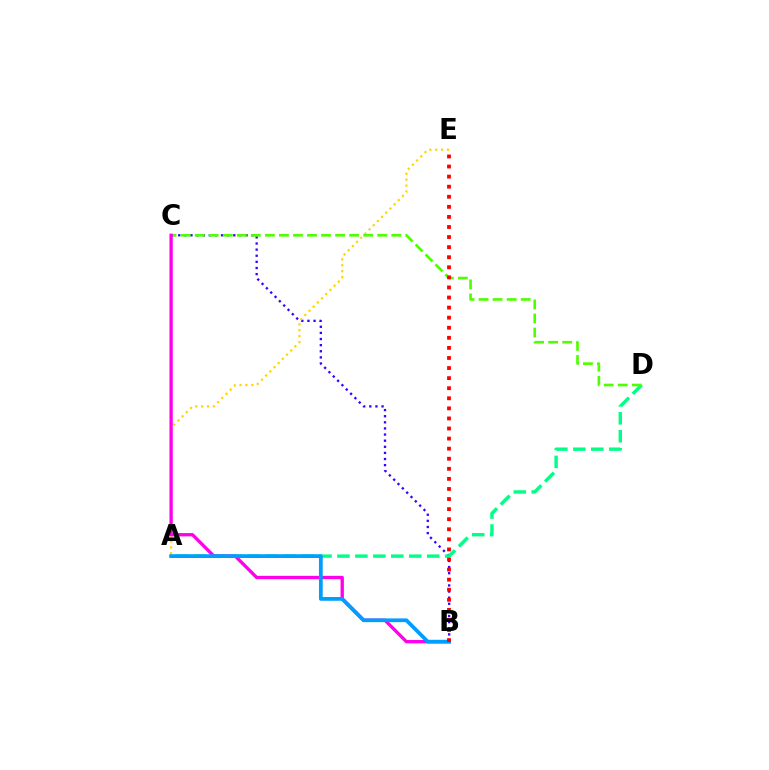{('B', 'C'): [{'color': '#3700ff', 'line_style': 'dotted', 'thickness': 1.66}, {'color': '#ff00ed', 'line_style': 'solid', 'thickness': 2.39}], ('A', 'D'): [{'color': '#00ff86', 'line_style': 'dashed', 'thickness': 2.44}], ('A', 'E'): [{'color': '#ffd500', 'line_style': 'dotted', 'thickness': 1.6}], ('C', 'D'): [{'color': '#4fff00', 'line_style': 'dashed', 'thickness': 1.91}], ('A', 'B'): [{'color': '#009eff', 'line_style': 'solid', 'thickness': 2.7}], ('B', 'E'): [{'color': '#ff0000', 'line_style': 'dotted', 'thickness': 2.74}]}